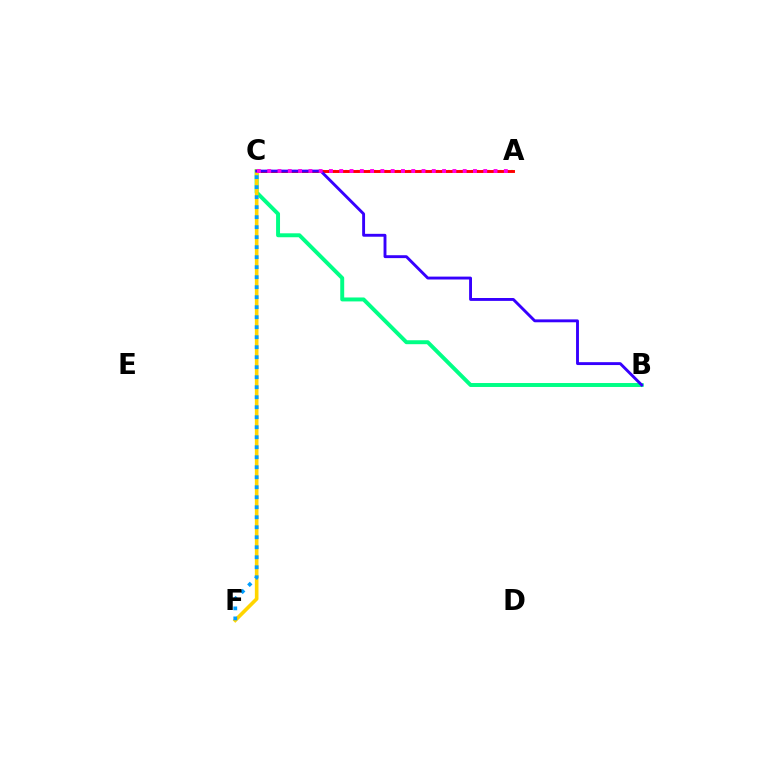{('B', 'C'): [{'color': '#00ff86', 'line_style': 'solid', 'thickness': 2.84}, {'color': '#3700ff', 'line_style': 'solid', 'thickness': 2.08}], ('A', 'C'): [{'color': '#4fff00', 'line_style': 'dotted', 'thickness': 1.55}, {'color': '#ff0000', 'line_style': 'solid', 'thickness': 2.1}, {'color': '#ff00ed', 'line_style': 'dotted', 'thickness': 2.79}], ('C', 'F'): [{'color': '#ffd500', 'line_style': 'solid', 'thickness': 2.61}, {'color': '#009eff', 'line_style': 'dotted', 'thickness': 2.72}]}